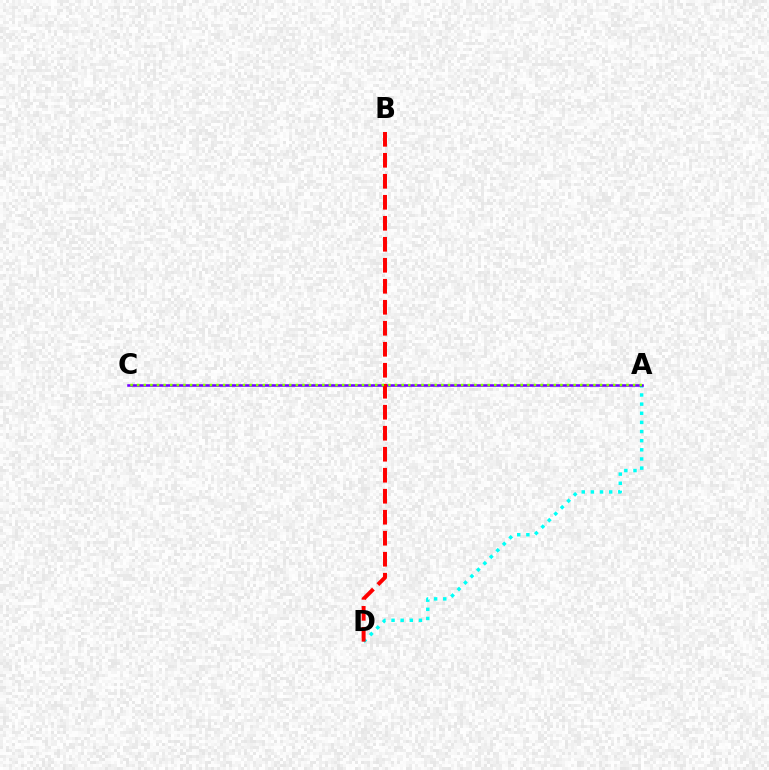{('A', 'D'): [{'color': '#00fff6', 'line_style': 'dotted', 'thickness': 2.48}], ('A', 'C'): [{'color': '#7200ff', 'line_style': 'solid', 'thickness': 1.84}, {'color': '#84ff00', 'line_style': 'dotted', 'thickness': 1.8}], ('B', 'D'): [{'color': '#ff0000', 'line_style': 'dashed', 'thickness': 2.85}]}